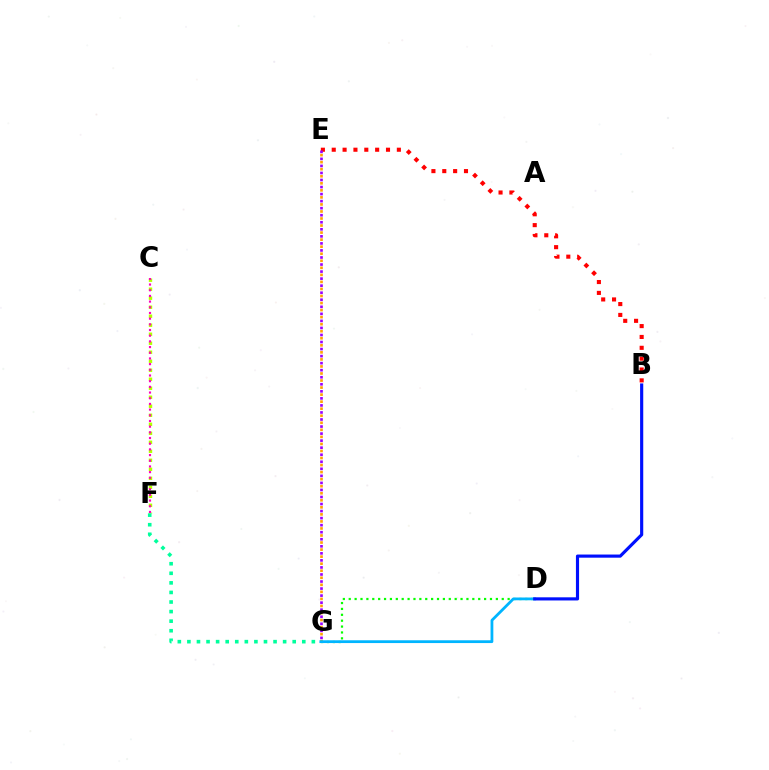{('E', 'G'): [{'color': '#ffa500', 'line_style': 'dotted', 'thickness': 1.91}, {'color': '#9b00ff', 'line_style': 'dotted', 'thickness': 1.91}], ('C', 'F'): [{'color': '#b3ff00', 'line_style': 'dotted', 'thickness': 2.45}, {'color': '#ff00bd', 'line_style': 'dotted', 'thickness': 1.54}], ('B', 'E'): [{'color': '#ff0000', 'line_style': 'dotted', 'thickness': 2.95}], ('F', 'G'): [{'color': '#00ff9d', 'line_style': 'dotted', 'thickness': 2.6}], ('D', 'G'): [{'color': '#08ff00', 'line_style': 'dotted', 'thickness': 1.6}, {'color': '#00b5ff', 'line_style': 'solid', 'thickness': 2.01}], ('B', 'D'): [{'color': '#0010ff', 'line_style': 'solid', 'thickness': 2.27}]}